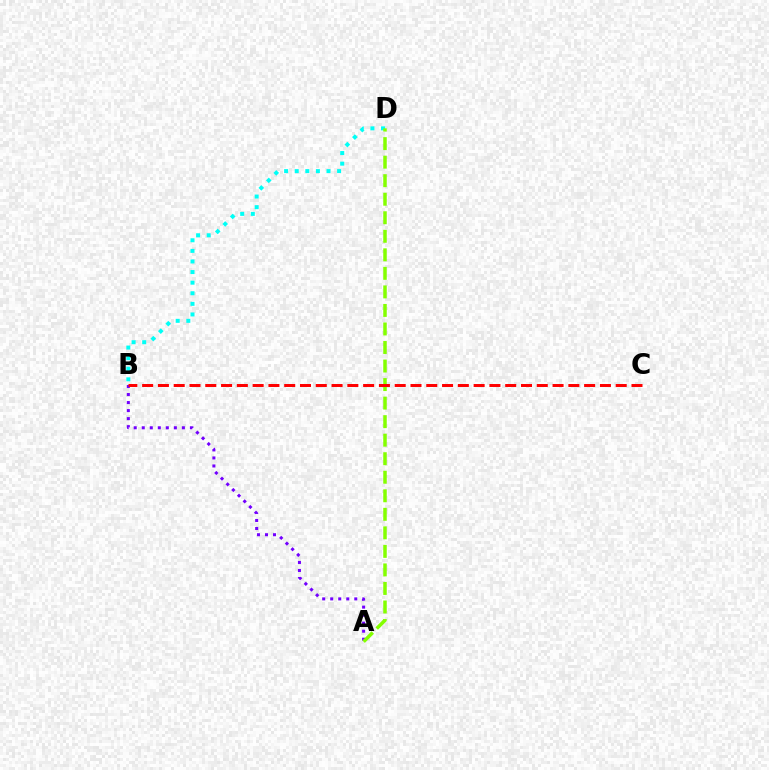{('A', 'B'): [{'color': '#7200ff', 'line_style': 'dotted', 'thickness': 2.18}], ('B', 'D'): [{'color': '#00fff6', 'line_style': 'dotted', 'thickness': 2.88}], ('A', 'D'): [{'color': '#84ff00', 'line_style': 'dashed', 'thickness': 2.52}], ('B', 'C'): [{'color': '#ff0000', 'line_style': 'dashed', 'thickness': 2.14}]}